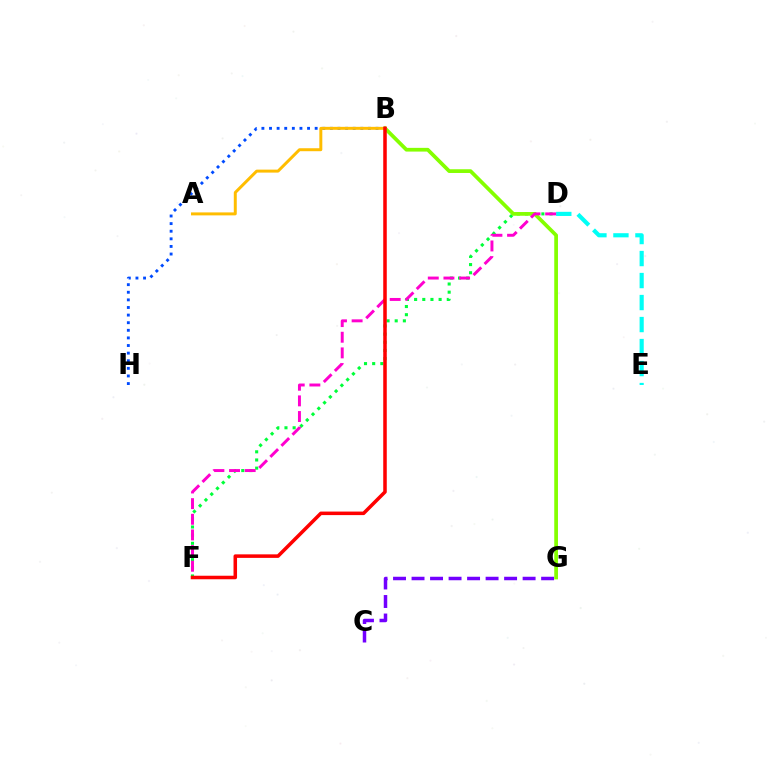{('D', 'E'): [{'color': '#00fff6', 'line_style': 'dashed', 'thickness': 2.99}], ('C', 'G'): [{'color': '#7200ff', 'line_style': 'dashed', 'thickness': 2.51}], ('D', 'F'): [{'color': '#00ff39', 'line_style': 'dotted', 'thickness': 2.22}, {'color': '#ff00cf', 'line_style': 'dashed', 'thickness': 2.13}], ('B', 'H'): [{'color': '#004bff', 'line_style': 'dotted', 'thickness': 2.07}], ('B', 'G'): [{'color': '#84ff00', 'line_style': 'solid', 'thickness': 2.68}], ('A', 'B'): [{'color': '#ffbd00', 'line_style': 'solid', 'thickness': 2.14}], ('B', 'F'): [{'color': '#ff0000', 'line_style': 'solid', 'thickness': 2.54}]}